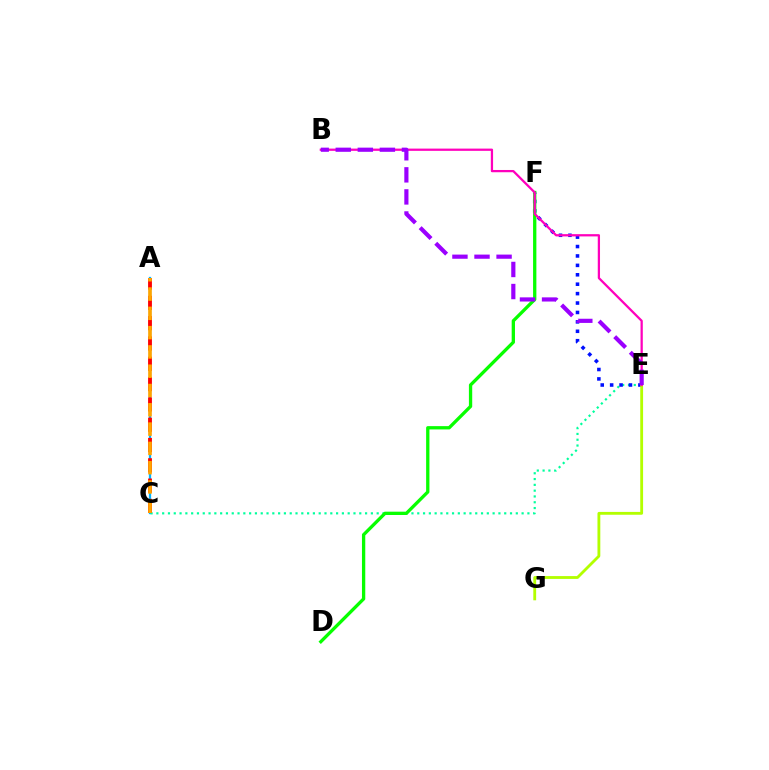{('A', 'C'): [{'color': '#00b5ff', 'line_style': 'solid', 'thickness': 1.63}, {'color': '#ff0000', 'line_style': 'dashed', 'thickness': 2.76}, {'color': '#ffa500', 'line_style': 'dashed', 'thickness': 2.62}], ('C', 'E'): [{'color': '#00ff9d', 'line_style': 'dotted', 'thickness': 1.58}], ('E', 'F'): [{'color': '#0010ff', 'line_style': 'dotted', 'thickness': 2.56}], ('D', 'F'): [{'color': '#08ff00', 'line_style': 'solid', 'thickness': 2.38}], ('E', 'G'): [{'color': '#b3ff00', 'line_style': 'solid', 'thickness': 2.04}], ('B', 'E'): [{'color': '#ff00bd', 'line_style': 'solid', 'thickness': 1.63}, {'color': '#9b00ff', 'line_style': 'dashed', 'thickness': 3.0}]}